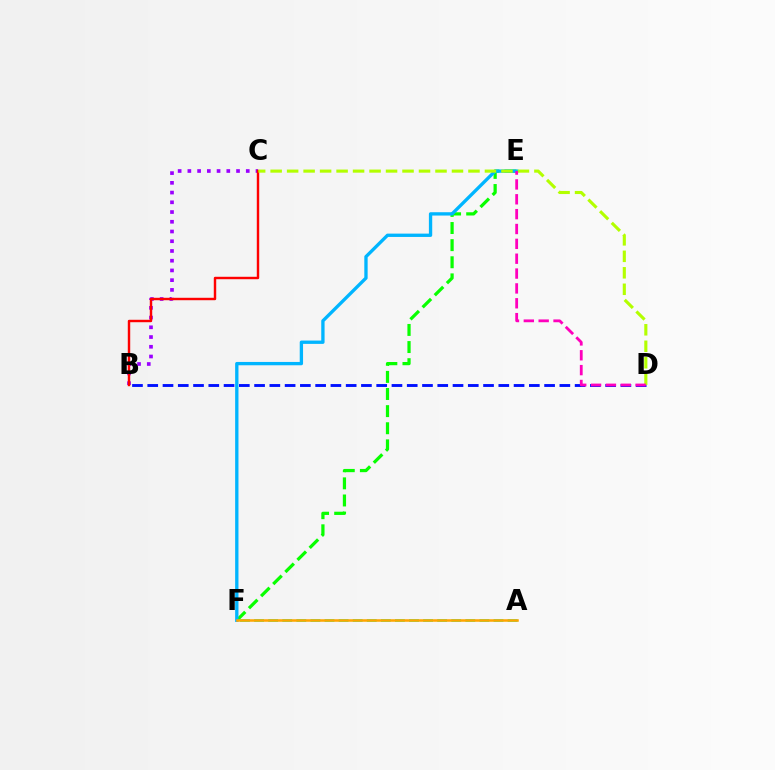{('A', 'F'): [{'color': '#00ff9d', 'line_style': 'dashed', 'thickness': 1.91}, {'color': '#ffa500', 'line_style': 'solid', 'thickness': 1.83}], ('B', 'C'): [{'color': '#9b00ff', 'line_style': 'dotted', 'thickness': 2.64}, {'color': '#ff0000', 'line_style': 'solid', 'thickness': 1.75}], ('E', 'F'): [{'color': '#08ff00', 'line_style': 'dashed', 'thickness': 2.33}, {'color': '#00b5ff', 'line_style': 'solid', 'thickness': 2.4}], ('B', 'D'): [{'color': '#0010ff', 'line_style': 'dashed', 'thickness': 2.07}], ('C', 'D'): [{'color': '#b3ff00', 'line_style': 'dashed', 'thickness': 2.24}], ('D', 'E'): [{'color': '#ff00bd', 'line_style': 'dashed', 'thickness': 2.02}]}